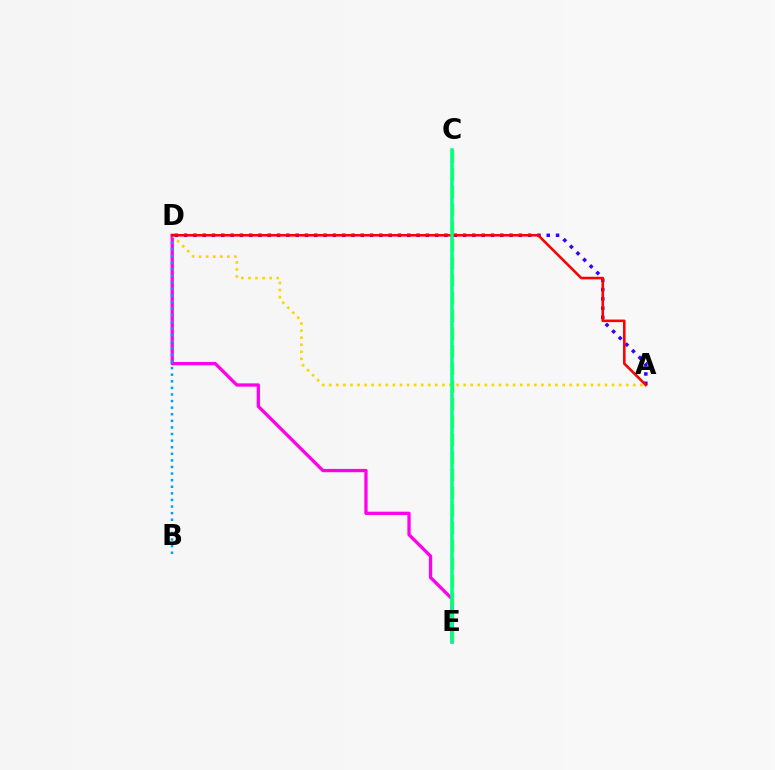{('D', 'E'): [{'color': '#ff00ed', 'line_style': 'solid', 'thickness': 2.37}], ('A', 'D'): [{'color': '#3700ff', 'line_style': 'dotted', 'thickness': 2.53}, {'color': '#ffd500', 'line_style': 'dotted', 'thickness': 1.92}, {'color': '#ff0000', 'line_style': 'solid', 'thickness': 1.86}], ('B', 'D'): [{'color': '#009eff', 'line_style': 'dotted', 'thickness': 1.79}], ('C', 'E'): [{'color': '#4fff00', 'line_style': 'dashed', 'thickness': 2.4}, {'color': '#00ff86', 'line_style': 'solid', 'thickness': 2.52}]}